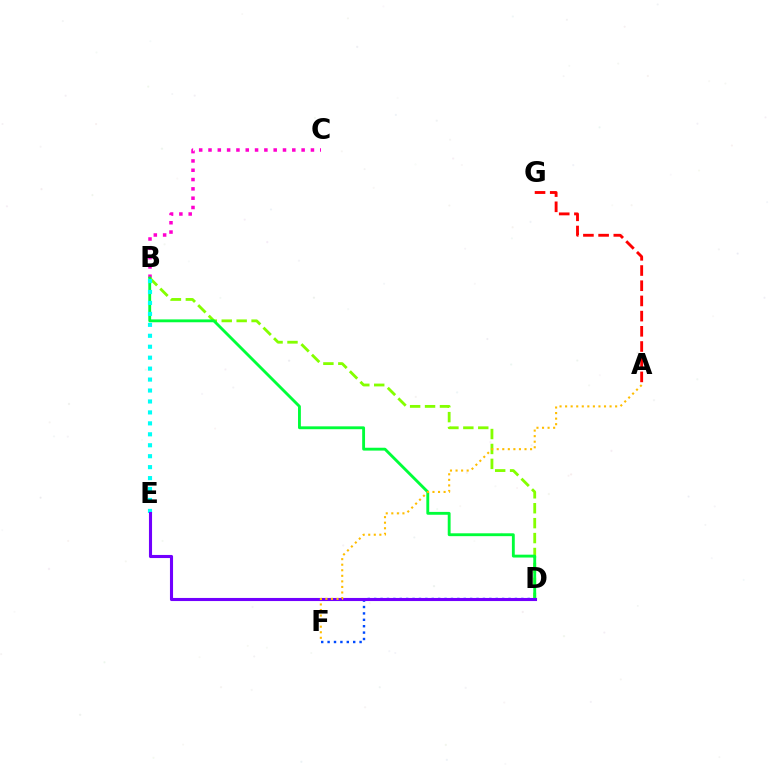{('A', 'G'): [{'color': '#ff0000', 'line_style': 'dashed', 'thickness': 2.06}], ('B', 'C'): [{'color': '#ff00cf', 'line_style': 'dotted', 'thickness': 2.53}], ('D', 'F'): [{'color': '#004bff', 'line_style': 'dotted', 'thickness': 1.74}], ('B', 'D'): [{'color': '#84ff00', 'line_style': 'dashed', 'thickness': 2.03}, {'color': '#00ff39', 'line_style': 'solid', 'thickness': 2.06}], ('B', 'E'): [{'color': '#00fff6', 'line_style': 'dotted', 'thickness': 2.97}], ('D', 'E'): [{'color': '#7200ff', 'line_style': 'solid', 'thickness': 2.23}], ('A', 'F'): [{'color': '#ffbd00', 'line_style': 'dotted', 'thickness': 1.51}]}